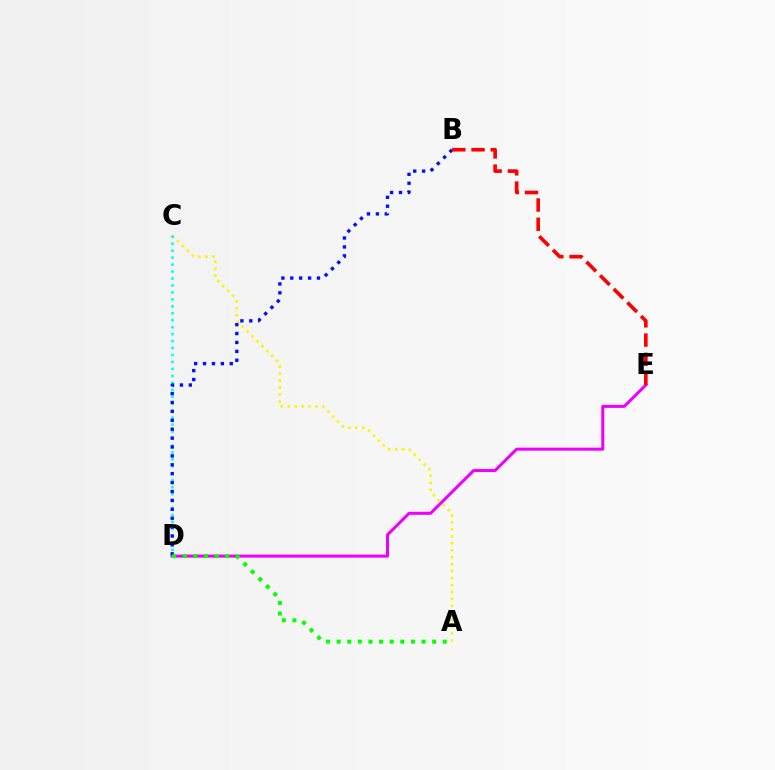{('A', 'C'): [{'color': '#fcf500', 'line_style': 'dotted', 'thickness': 1.89}], ('D', 'E'): [{'color': '#ee00ff', 'line_style': 'solid', 'thickness': 2.18}], ('C', 'D'): [{'color': '#00fff6', 'line_style': 'dotted', 'thickness': 1.89}], ('B', 'D'): [{'color': '#0010ff', 'line_style': 'dotted', 'thickness': 2.42}], ('B', 'E'): [{'color': '#ff0000', 'line_style': 'dashed', 'thickness': 2.61}], ('A', 'D'): [{'color': '#08ff00', 'line_style': 'dotted', 'thickness': 2.88}]}